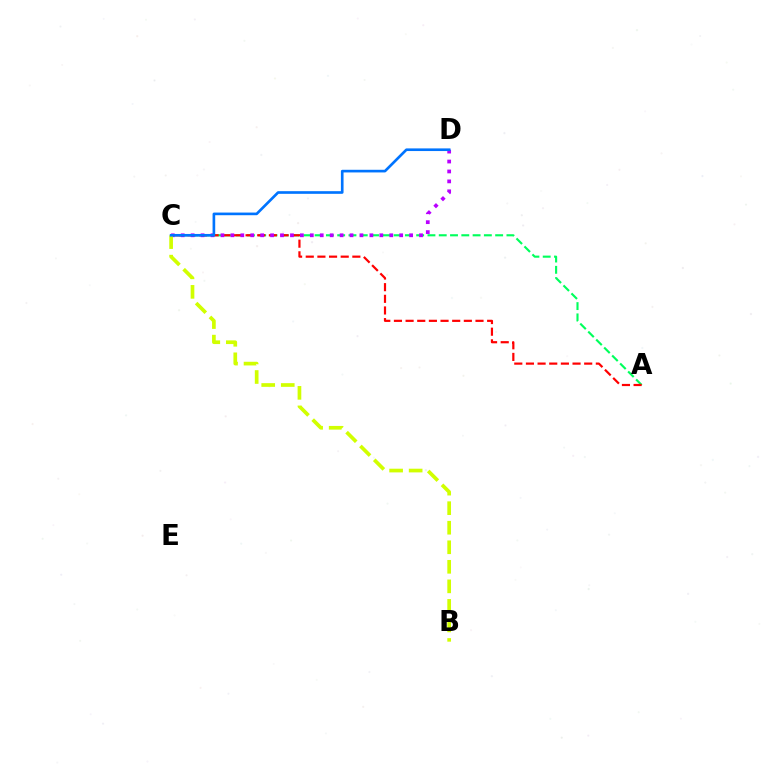{('A', 'C'): [{'color': '#00ff5c', 'line_style': 'dashed', 'thickness': 1.53}, {'color': '#ff0000', 'line_style': 'dashed', 'thickness': 1.58}], ('C', 'D'): [{'color': '#b900ff', 'line_style': 'dotted', 'thickness': 2.7}, {'color': '#0074ff', 'line_style': 'solid', 'thickness': 1.91}], ('B', 'C'): [{'color': '#d1ff00', 'line_style': 'dashed', 'thickness': 2.65}]}